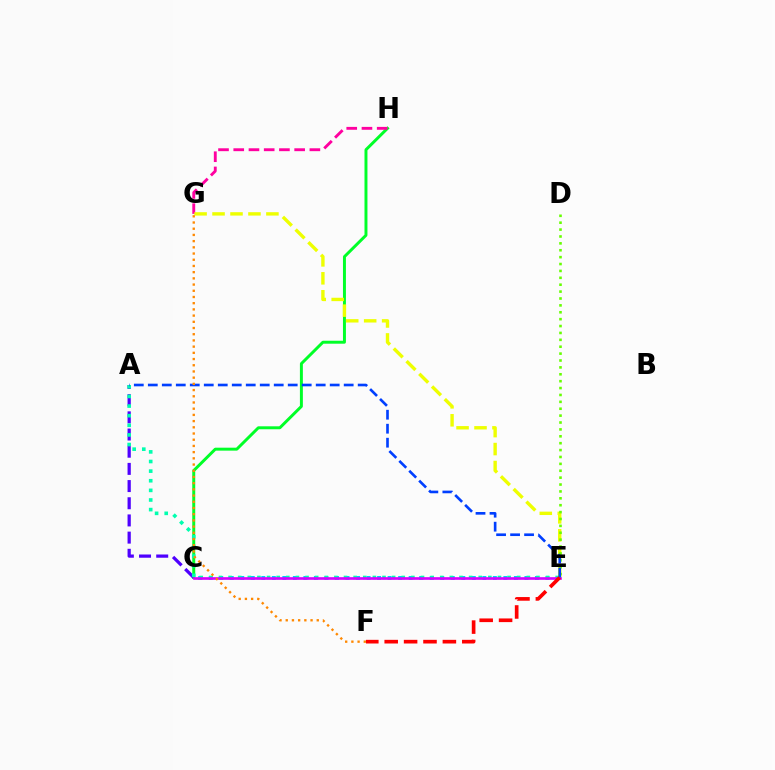{('C', 'H'): [{'color': '#00ff27', 'line_style': 'solid', 'thickness': 2.13}], ('G', 'H'): [{'color': '#ff00a0', 'line_style': 'dashed', 'thickness': 2.07}], ('A', 'C'): [{'color': '#4f00ff', 'line_style': 'dashed', 'thickness': 2.33}], ('E', 'G'): [{'color': '#eeff00', 'line_style': 'dashed', 'thickness': 2.44}], ('D', 'E'): [{'color': '#66ff00', 'line_style': 'dotted', 'thickness': 1.87}], ('C', 'E'): [{'color': '#00c7ff', 'line_style': 'dotted', 'thickness': 2.86}, {'color': '#d600ff', 'line_style': 'solid', 'thickness': 1.91}], ('A', 'E'): [{'color': '#00ffaf', 'line_style': 'dotted', 'thickness': 2.61}, {'color': '#003fff', 'line_style': 'dashed', 'thickness': 1.9}], ('E', 'F'): [{'color': '#ff0000', 'line_style': 'dashed', 'thickness': 2.63}], ('F', 'G'): [{'color': '#ff8800', 'line_style': 'dotted', 'thickness': 1.69}]}